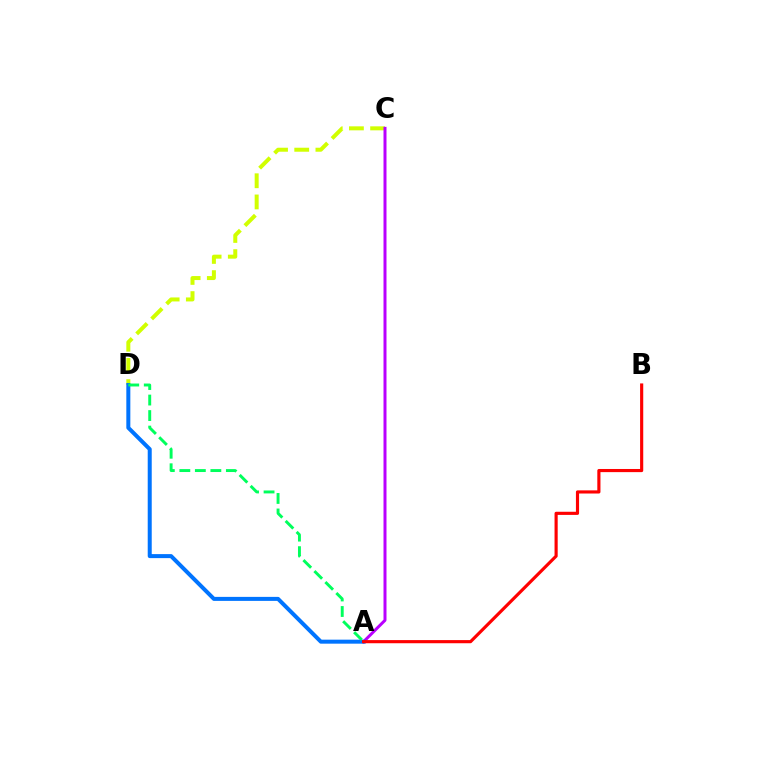{('C', 'D'): [{'color': '#d1ff00', 'line_style': 'dashed', 'thickness': 2.88}], ('A', 'C'): [{'color': '#b900ff', 'line_style': 'solid', 'thickness': 2.15}], ('A', 'D'): [{'color': '#0074ff', 'line_style': 'solid', 'thickness': 2.89}, {'color': '#00ff5c', 'line_style': 'dashed', 'thickness': 2.11}], ('A', 'B'): [{'color': '#ff0000', 'line_style': 'solid', 'thickness': 2.27}]}